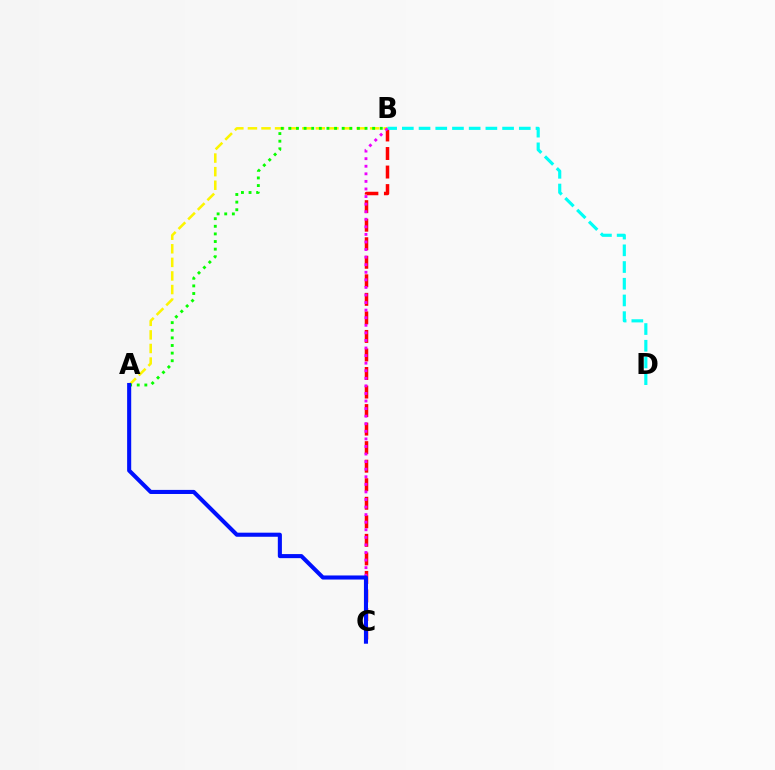{('B', 'C'): [{'color': '#ff0000', 'line_style': 'dashed', 'thickness': 2.52}, {'color': '#ee00ff', 'line_style': 'dotted', 'thickness': 2.06}], ('A', 'B'): [{'color': '#fcf500', 'line_style': 'dashed', 'thickness': 1.84}, {'color': '#08ff00', 'line_style': 'dotted', 'thickness': 2.07}], ('B', 'D'): [{'color': '#00fff6', 'line_style': 'dashed', 'thickness': 2.27}], ('A', 'C'): [{'color': '#0010ff', 'line_style': 'solid', 'thickness': 2.94}]}